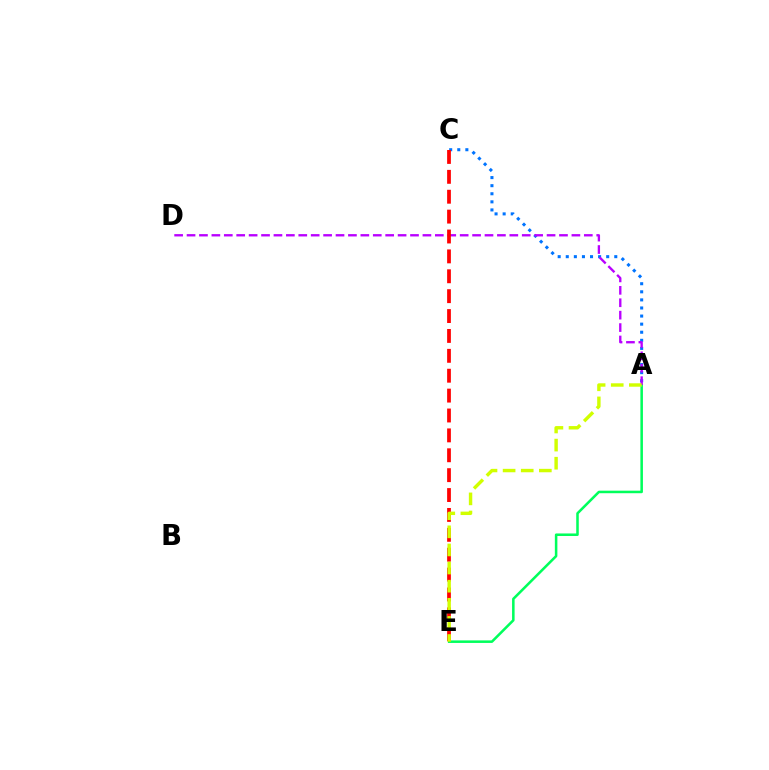{('A', 'C'): [{'color': '#0074ff', 'line_style': 'dotted', 'thickness': 2.2}], ('A', 'E'): [{'color': '#00ff5c', 'line_style': 'solid', 'thickness': 1.83}, {'color': '#d1ff00', 'line_style': 'dashed', 'thickness': 2.46}], ('A', 'D'): [{'color': '#b900ff', 'line_style': 'dashed', 'thickness': 1.69}], ('C', 'E'): [{'color': '#ff0000', 'line_style': 'dashed', 'thickness': 2.7}]}